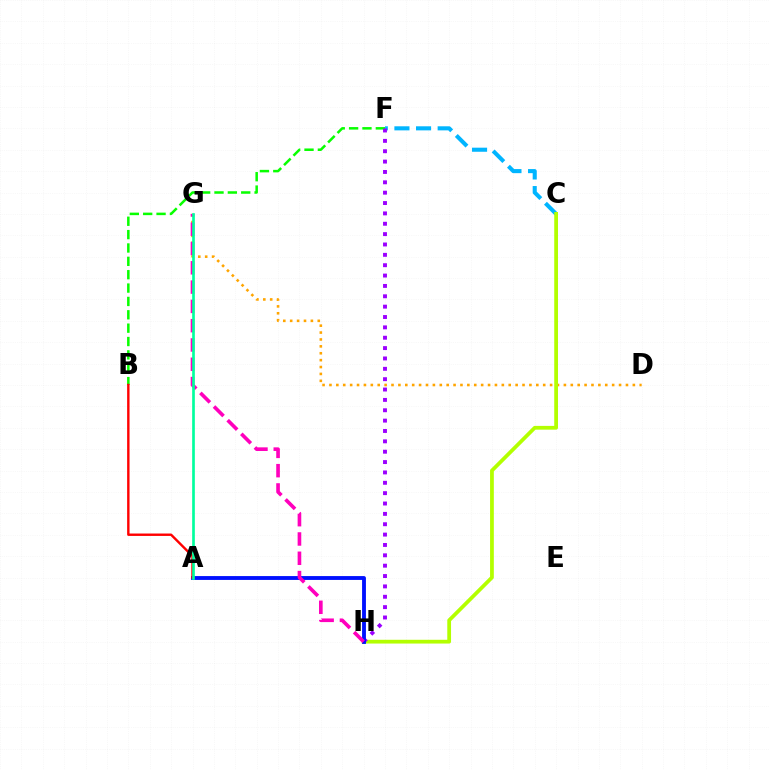{('C', 'F'): [{'color': '#00b5ff', 'line_style': 'dashed', 'thickness': 2.94}], ('D', 'G'): [{'color': '#ffa500', 'line_style': 'dotted', 'thickness': 1.87}], ('C', 'H'): [{'color': '#b3ff00', 'line_style': 'solid', 'thickness': 2.71}], ('B', 'F'): [{'color': '#08ff00', 'line_style': 'dashed', 'thickness': 1.82}], ('F', 'H'): [{'color': '#9b00ff', 'line_style': 'dotted', 'thickness': 2.82}], ('A', 'H'): [{'color': '#0010ff', 'line_style': 'solid', 'thickness': 2.77}], ('A', 'B'): [{'color': '#ff0000', 'line_style': 'solid', 'thickness': 1.73}], ('G', 'H'): [{'color': '#ff00bd', 'line_style': 'dashed', 'thickness': 2.62}], ('A', 'G'): [{'color': '#00ff9d', 'line_style': 'solid', 'thickness': 1.92}]}